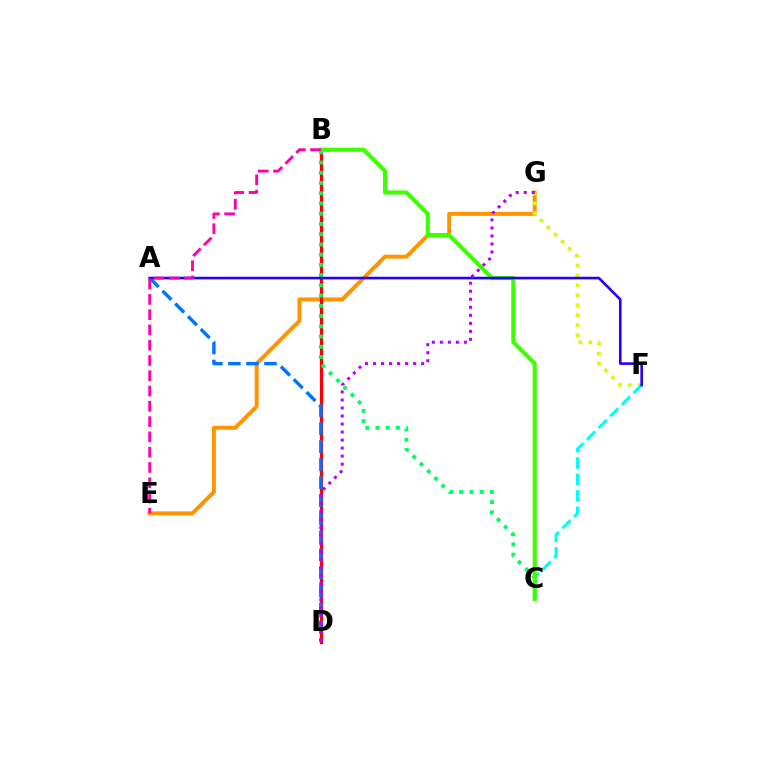{('E', 'G'): [{'color': '#ff9400', 'line_style': 'solid', 'thickness': 2.85}], ('F', 'G'): [{'color': '#d1ff00', 'line_style': 'dotted', 'thickness': 2.71}], ('B', 'D'): [{'color': '#ff0000', 'line_style': 'solid', 'thickness': 2.35}], ('C', 'F'): [{'color': '#00fff6', 'line_style': 'dashed', 'thickness': 2.24}], ('B', 'C'): [{'color': '#00ff5c', 'line_style': 'dotted', 'thickness': 2.78}, {'color': '#3dff00', 'line_style': 'solid', 'thickness': 2.95}], ('A', 'D'): [{'color': '#0074ff', 'line_style': 'dashed', 'thickness': 2.45}], ('A', 'F'): [{'color': '#2500ff', 'line_style': 'solid', 'thickness': 1.88}], ('D', 'G'): [{'color': '#b900ff', 'line_style': 'dotted', 'thickness': 2.18}], ('B', 'E'): [{'color': '#ff00ac', 'line_style': 'dashed', 'thickness': 2.08}]}